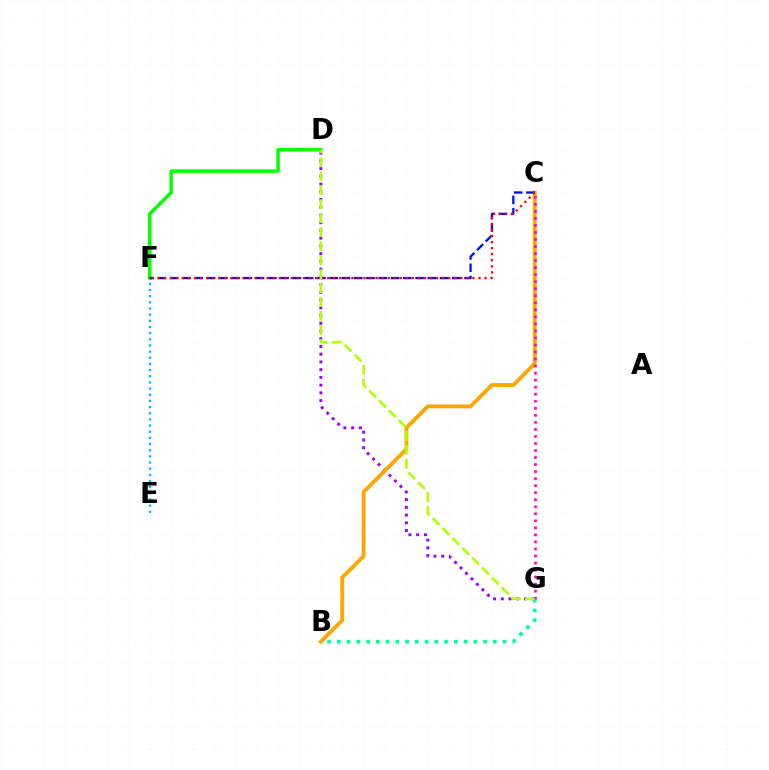{('E', 'F'): [{'color': '#00b5ff', 'line_style': 'dotted', 'thickness': 1.67}], ('D', 'G'): [{'color': '#9b00ff', 'line_style': 'dotted', 'thickness': 2.1}, {'color': '#b3ff00', 'line_style': 'dashed', 'thickness': 1.9}], ('B', 'C'): [{'color': '#ffa500', 'line_style': 'solid', 'thickness': 2.75}], ('D', 'F'): [{'color': '#08ff00', 'line_style': 'solid', 'thickness': 2.52}], ('B', 'G'): [{'color': '#00ff9d', 'line_style': 'dotted', 'thickness': 2.65}], ('C', 'G'): [{'color': '#ff00bd', 'line_style': 'dotted', 'thickness': 1.91}], ('C', 'F'): [{'color': '#0010ff', 'line_style': 'dashed', 'thickness': 1.67}, {'color': '#ff0000', 'line_style': 'dotted', 'thickness': 1.64}]}